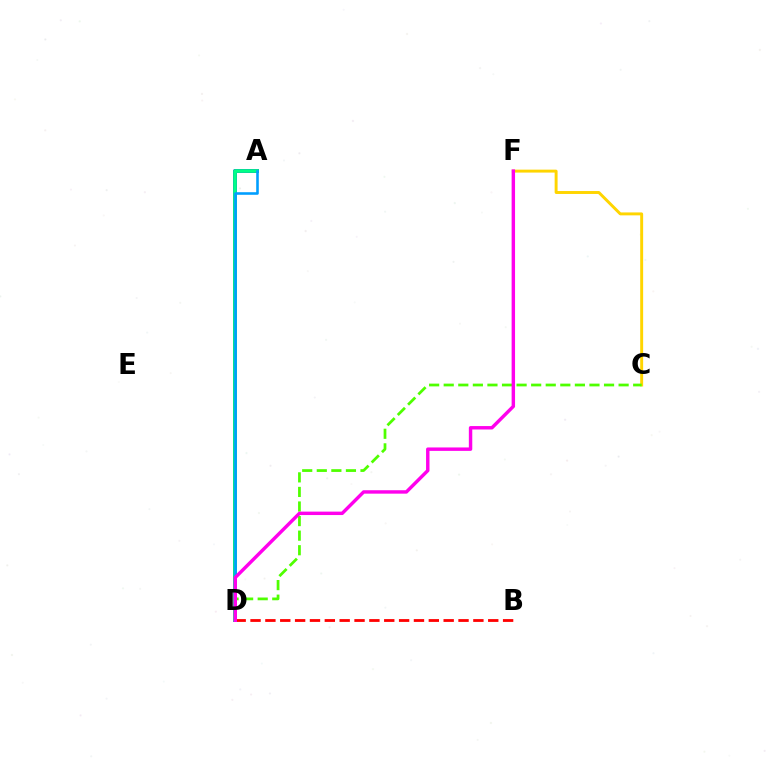{('C', 'F'): [{'color': '#ffd500', 'line_style': 'solid', 'thickness': 2.11}], ('A', 'D'): [{'color': '#3700ff', 'line_style': 'solid', 'thickness': 2.81}, {'color': '#00ff86', 'line_style': 'solid', 'thickness': 2.68}, {'color': '#009eff', 'line_style': 'solid', 'thickness': 1.86}], ('B', 'D'): [{'color': '#ff0000', 'line_style': 'dashed', 'thickness': 2.02}], ('C', 'D'): [{'color': '#4fff00', 'line_style': 'dashed', 'thickness': 1.98}], ('D', 'F'): [{'color': '#ff00ed', 'line_style': 'solid', 'thickness': 2.47}]}